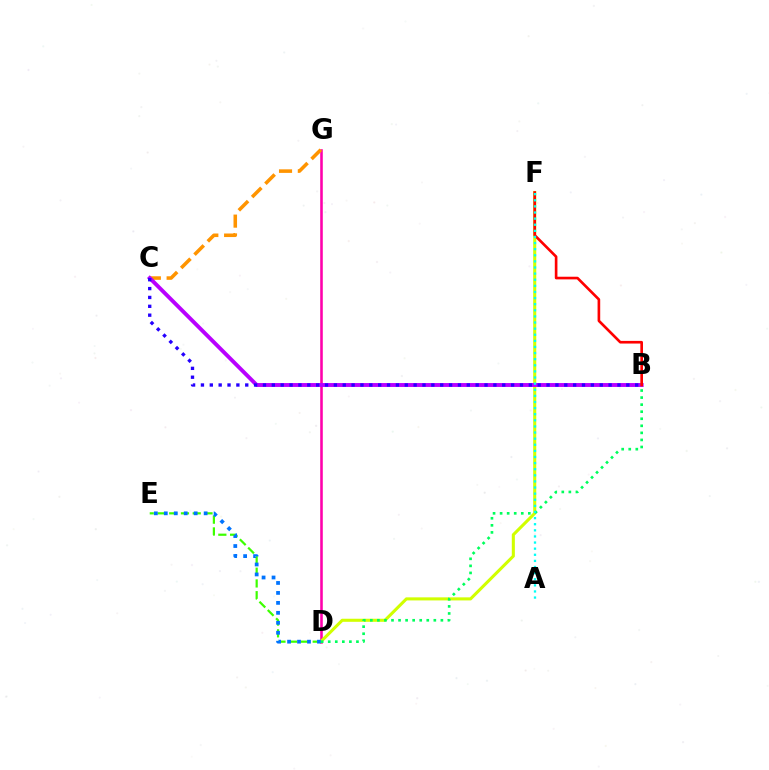{('D', 'E'): [{'color': '#3dff00', 'line_style': 'dashed', 'thickness': 1.6}, {'color': '#0074ff', 'line_style': 'dotted', 'thickness': 2.71}], ('D', 'G'): [{'color': '#ff00ac', 'line_style': 'solid', 'thickness': 1.85}], ('D', 'F'): [{'color': '#d1ff00', 'line_style': 'solid', 'thickness': 2.21}], ('B', 'D'): [{'color': '#00ff5c', 'line_style': 'dotted', 'thickness': 1.92}], ('C', 'G'): [{'color': '#ff9400', 'line_style': 'dashed', 'thickness': 2.55}], ('B', 'C'): [{'color': '#b900ff', 'line_style': 'solid', 'thickness': 2.81}, {'color': '#2500ff', 'line_style': 'dotted', 'thickness': 2.41}], ('B', 'F'): [{'color': '#ff0000', 'line_style': 'solid', 'thickness': 1.91}], ('A', 'F'): [{'color': '#00fff6', 'line_style': 'dotted', 'thickness': 1.66}]}